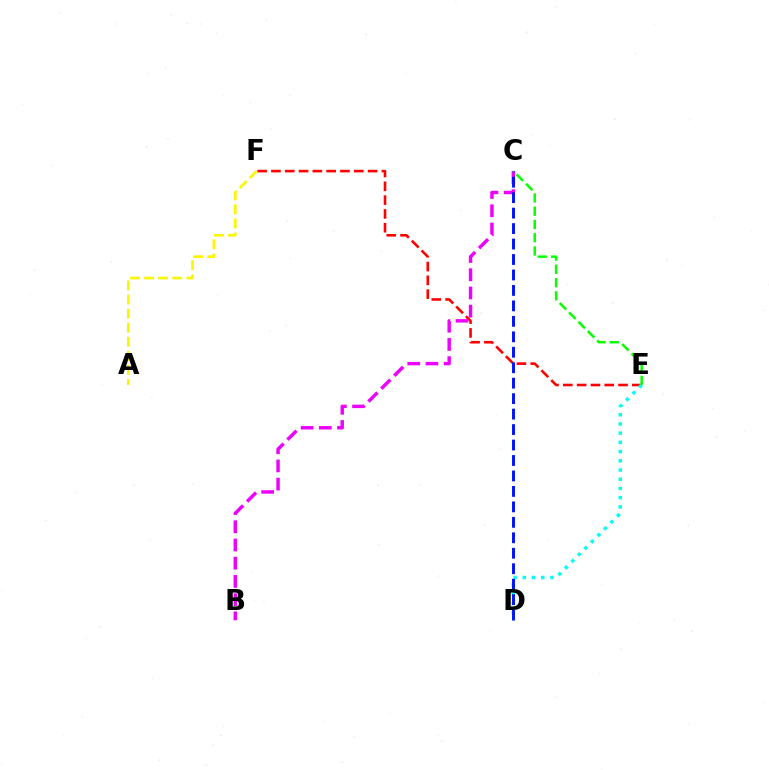{('E', 'F'): [{'color': '#ff0000', 'line_style': 'dashed', 'thickness': 1.88}], ('D', 'E'): [{'color': '#00fff6', 'line_style': 'dotted', 'thickness': 2.5}], ('B', 'C'): [{'color': '#ee00ff', 'line_style': 'dashed', 'thickness': 2.47}], ('A', 'F'): [{'color': '#fcf500', 'line_style': 'dashed', 'thickness': 1.91}], ('C', 'D'): [{'color': '#0010ff', 'line_style': 'dashed', 'thickness': 2.1}], ('C', 'E'): [{'color': '#08ff00', 'line_style': 'dashed', 'thickness': 1.8}]}